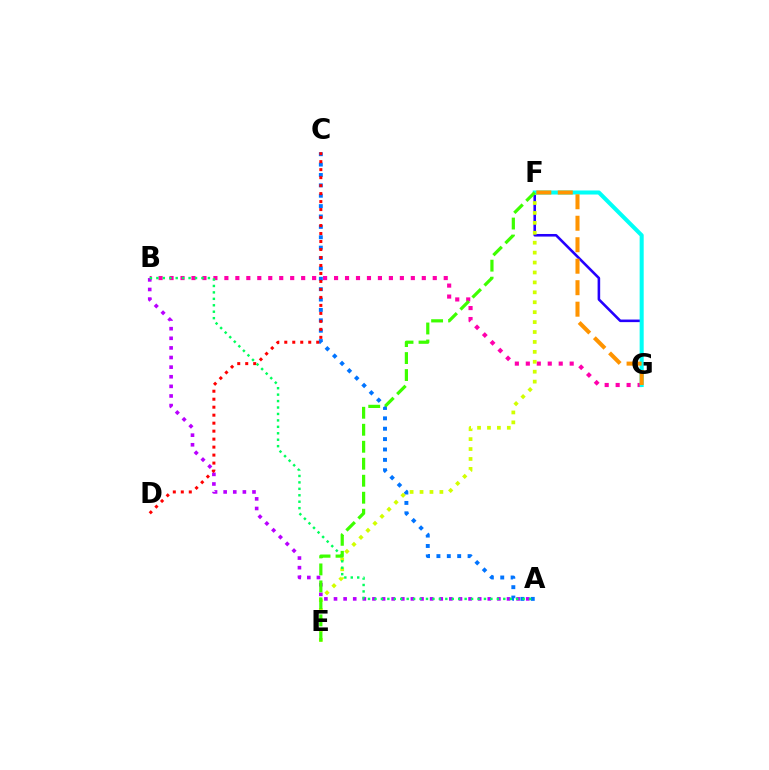{('F', 'G'): [{'color': '#2500ff', 'line_style': 'solid', 'thickness': 1.86}, {'color': '#00fff6', 'line_style': 'solid', 'thickness': 2.92}, {'color': '#ff9400', 'line_style': 'dashed', 'thickness': 2.92}], ('A', 'C'): [{'color': '#0074ff', 'line_style': 'dotted', 'thickness': 2.82}], ('B', 'G'): [{'color': '#ff00ac', 'line_style': 'dotted', 'thickness': 2.98}], ('E', 'F'): [{'color': '#d1ff00', 'line_style': 'dotted', 'thickness': 2.7}, {'color': '#3dff00', 'line_style': 'dashed', 'thickness': 2.31}], ('A', 'B'): [{'color': '#b900ff', 'line_style': 'dotted', 'thickness': 2.61}, {'color': '#00ff5c', 'line_style': 'dotted', 'thickness': 1.75}], ('C', 'D'): [{'color': '#ff0000', 'line_style': 'dotted', 'thickness': 2.17}]}